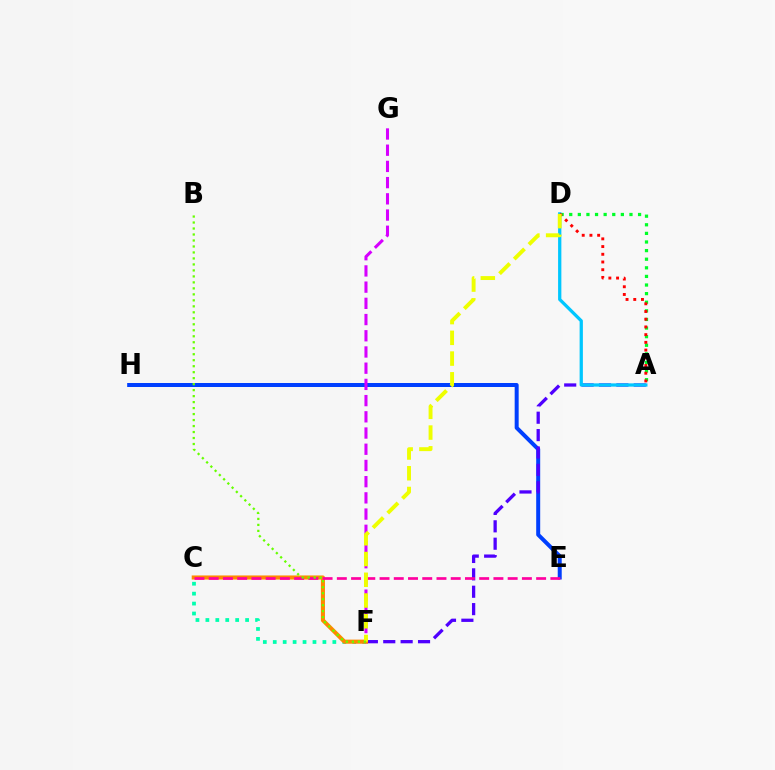{('C', 'F'): [{'color': '#00ffaf', 'line_style': 'dotted', 'thickness': 2.7}, {'color': '#ff8800', 'line_style': 'solid', 'thickness': 2.94}], ('E', 'H'): [{'color': '#003fff', 'line_style': 'solid', 'thickness': 2.87}], ('A', 'D'): [{'color': '#00ff27', 'line_style': 'dotted', 'thickness': 2.34}, {'color': '#00c7ff', 'line_style': 'solid', 'thickness': 2.35}, {'color': '#ff0000', 'line_style': 'dotted', 'thickness': 2.1}], ('A', 'F'): [{'color': '#4f00ff', 'line_style': 'dashed', 'thickness': 2.36}], ('F', 'G'): [{'color': '#d600ff', 'line_style': 'dashed', 'thickness': 2.2}], ('C', 'E'): [{'color': '#ff00a0', 'line_style': 'dashed', 'thickness': 1.93}], ('D', 'F'): [{'color': '#eeff00', 'line_style': 'dashed', 'thickness': 2.82}], ('B', 'F'): [{'color': '#66ff00', 'line_style': 'dotted', 'thickness': 1.63}]}